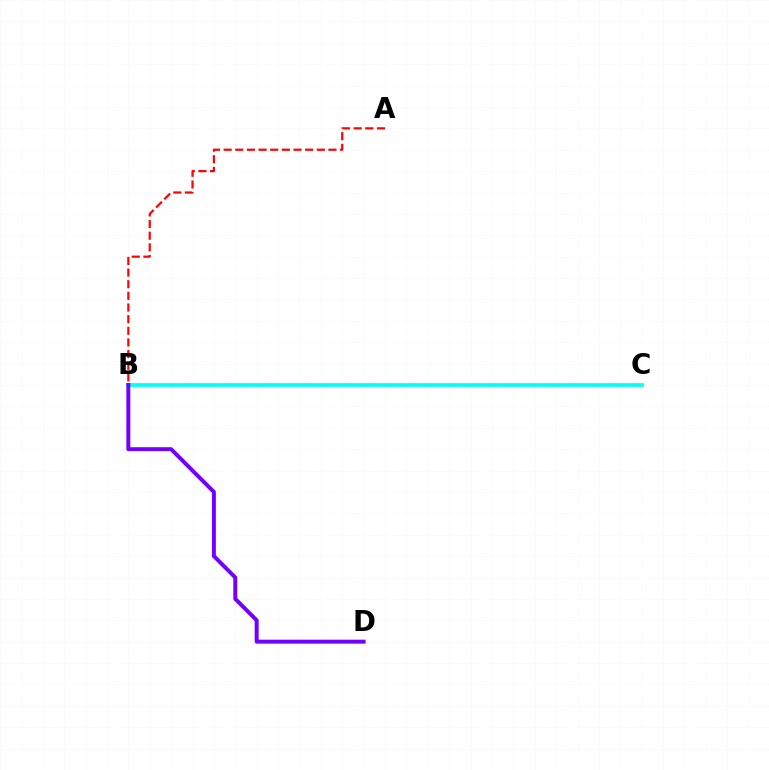{('B', 'C'): [{'color': '#84ff00', 'line_style': 'dashed', 'thickness': 1.79}, {'color': '#00fff6', 'line_style': 'solid', 'thickness': 2.63}], ('A', 'B'): [{'color': '#ff0000', 'line_style': 'dashed', 'thickness': 1.58}], ('B', 'D'): [{'color': '#7200ff', 'line_style': 'solid', 'thickness': 2.85}]}